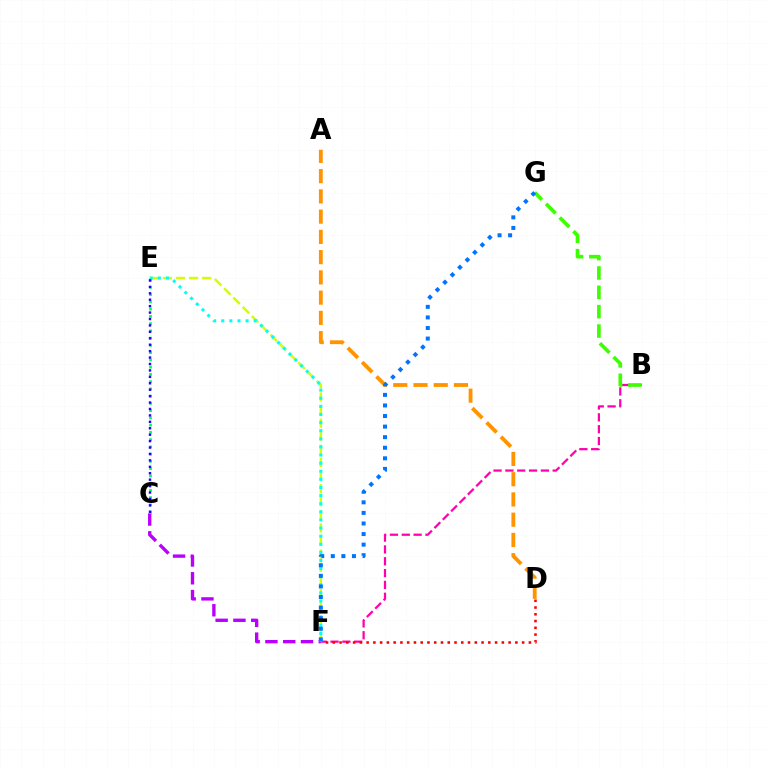{('E', 'F'): [{'color': '#d1ff00', 'line_style': 'dashed', 'thickness': 1.78}, {'color': '#00fff6', 'line_style': 'dotted', 'thickness': 2.2}], ('A', 'D'): [{'color': '#ff9400', 'line_style': 'dashed', 'thickness': 2.75}], ('B', 'F'): [{'color': '#ff00ac', 'line_style': 'dashed', 'thickness': 1.61}], ('C', 'F'): [{'color': '#b900ff', 'line_style': 'dashed', 'thickness': 2.42}], ('D', 'F'): [{'color': '#ff0000', 'line_style': 'dotted', 'thickness': 1.84}], ('C', 'E'): [{'color': '#00ff5c', 'line_style': 'dotted', 'thickness': 1.97}, {'color': '#2500ff', 'line_style': 'dotted', 'thickness': 1.75}], ('B', 'G'): [{'color': '#3dff00', 'line_style': 'dashed', 'thickness': 2.63}], ('F', 'G'): [{'color': '#0074ff', 'line_style': 'dotted', 'thickness': 2.87}]}